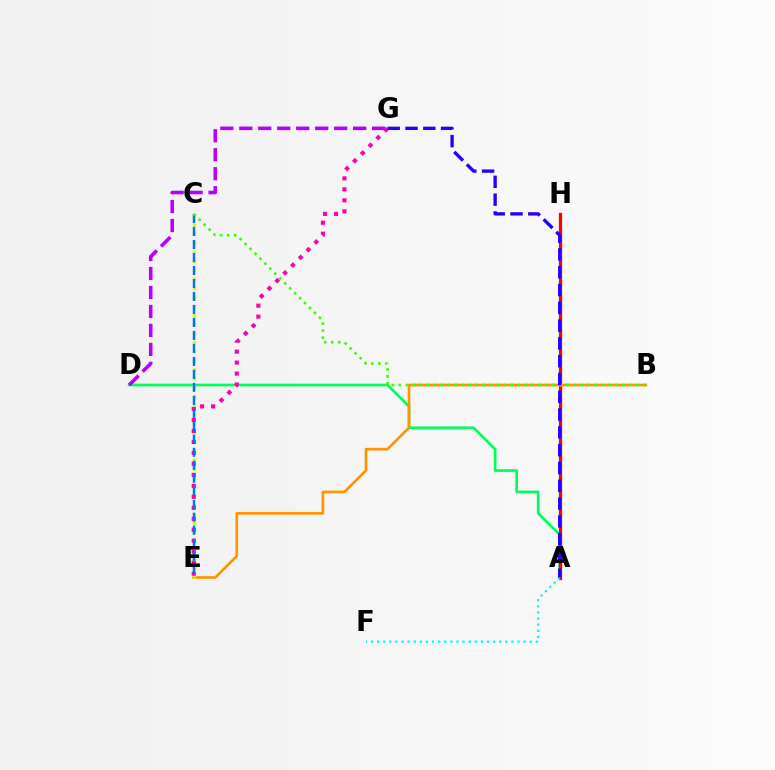{('A', 'D'): [{'color': '#00ff5c', 'line_style': 'solid', 'thickness': 1.95}], ('A', 'H'): [{'color': '#ff0000', 'line_style': 'solid', 'thickness': 2.35}], ('B', 'E'): [{'color': '#ff9400', 'line_style': 'solid', 'thickness': 1.92}], ('A', 'F'): [{'color': '#00fff6', 'line_style': 'dotted', 'thickness': 1.66}], ('C', 'E'): [{'color': '#d1ff00', 'line_style': 'dotted', 'thickness': 2.46}, {'color': '#0074ff', 'line_style': 'dashed', 'thickness': 1.76}], ('D', 'G'): [{'color': '#b900ff', 'line_style': 'dashed', 'thickness': 2.58}], ('E', 'G'): [{'color': '#ff00ac', 'line_style': 'dotted', 'thickness': 2.98}], ('B', 'C'): [{'color': '#3dff00', 'line_style': 'dotted', 'thickness': 1.9}], ('A', 'G'): [{'color': '#2500ff', 'line_style': 'dashed', 'thickness': 2.42}]}